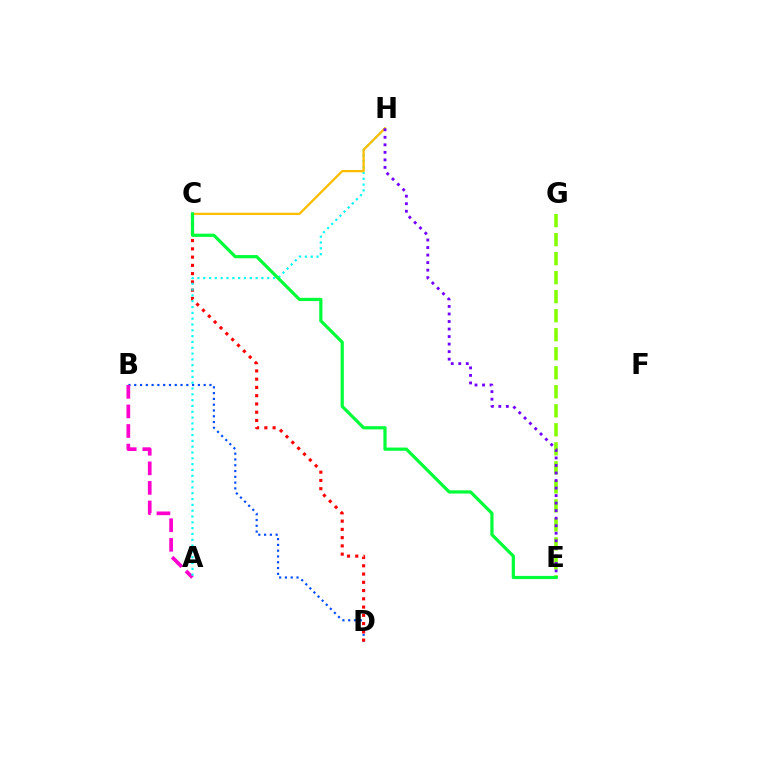{('B', 'D'): [{'color': '#004bff', 'line_style': 'dotted', 'thickness': 1.57}], ('A', 'B'): [{'color': '#ff00cf', 'line_style': 'dashed', 'thickness': 2.66}], ('C', 'D'): [{'color': '#ff0000', 'line_style': 'dotted', 'thickness': 2.24}], ('A', 'H'): [{'color': '#00fff6', 'line_style': 'dotted', 'thickness': 1.58}], ('C', 'H'): [{'color': '#ffbd00', 'line_style': 'solid', 'thickness': 1.64}], ('E', 'G'): [{'color': '#84ff00', 'line_style': 'dashed', 'thickness': 2.58}], ('E', 'H'): [{'color': '#7200ff', 'line_style': 'dotted', 'thickness': 2.05}], ('C', 'E'): [{'color': '#00ff39', 'line_style': 'solid', 'thickness': 2.31}]}